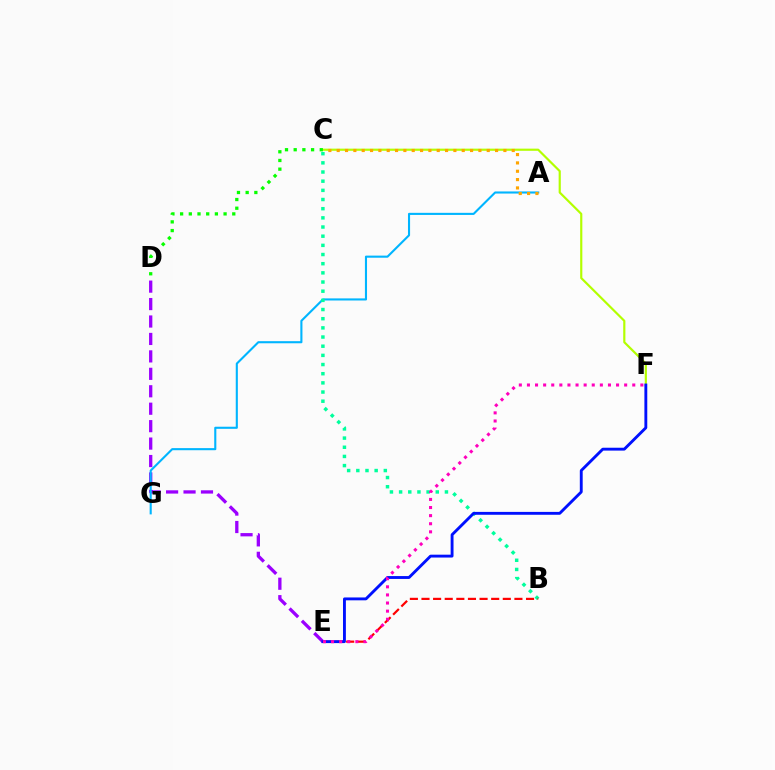{('D', 'E'): [{'color': '#9b00ff', 'line_style': 'dashed', 'thickness': 2.37}], ('A', 'G'): [{'color': '#00b5ff', 'line_style': 'solid', 'thickness': 1.52}], ('B', 'C'): [{'color': '#00ff9d', 'line_style': 'dotted', 'thickness': 2.49}], ('B', 'E'): [{'color': '#ff0000', 'line_style': 'dashed', 'thickness': 1.58}], ('C', 'F'): [{'color': '#b3ff00', 'line_style': 'solid', 'thickness': 1.57}], ('C', 'D'): [{'color': '#08ff00', 'line_style': 'dotted', 'thickness': 2.36}], ('E', 'F'): [{'color': '#0010ff', 'line_style': 'solid', 'thickness': 2.07}, {'color': '#ff00bd', 'line_style': 'dotted', 'thickness': 2.2}], ('A', 'C'): [{'color': '#ffa500', 'line_style': 'dotted', 'thickness': 2.26}]}